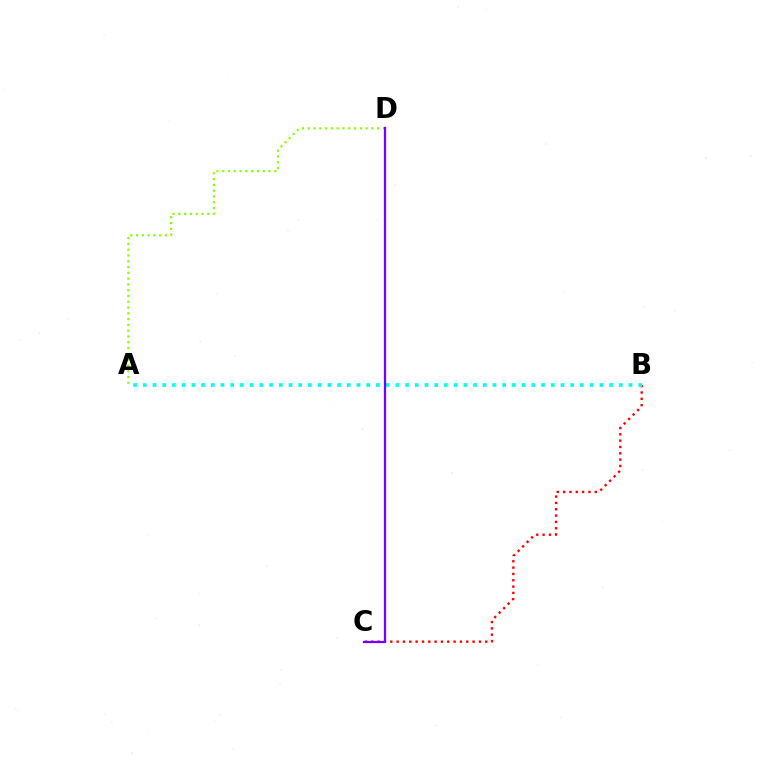{('B', 'C'): [{'color': '#ff0000', 'line_style': 'dotted', 'thickness': 1.72}], ('A', 'B'): [{'color': '#00fff6', 'line_style': 'dotted', 'thickness': 2.64}], ('A', 'D'): [{'color': '#84ff00', 'line_style': 'dotted', 'thickness': 1.57}], ('C', 'D'): [{'color': '#7200ff', 'line_style': 'solid', 'thickness': 1.63}]}